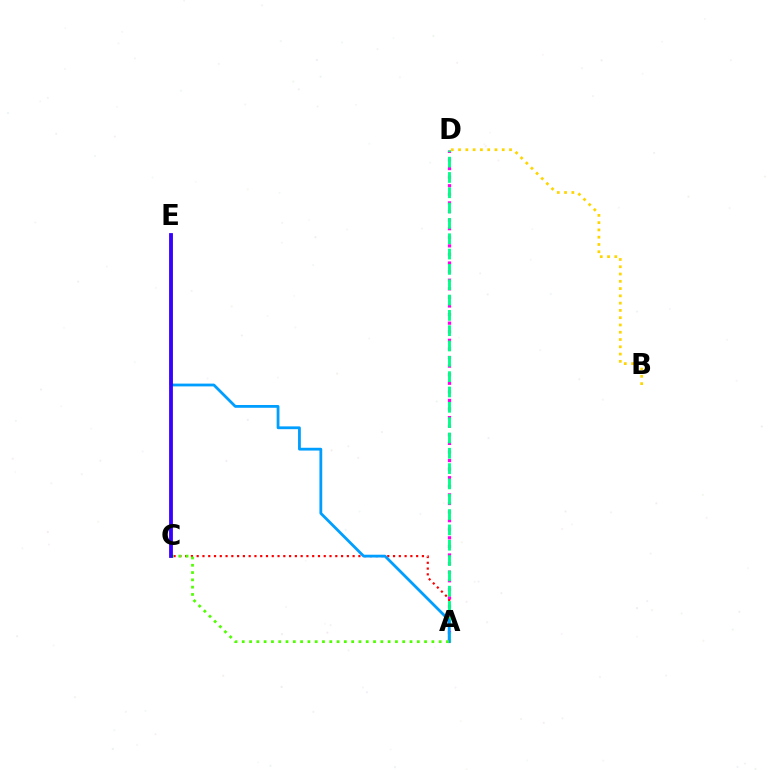{('A', 'D'): [{'color': '#ff00ed', 'line_style': 'dotted', 'thickness': 2.33}, {'color': '#00ff86', 'line_style': 'dashed', 'thickness': 2.08}], ('A', 'C'): [{'color': '#ff0000', 'line_style': 'dotted', 'thickness': 1.57}, {'color': '#4fff00', 'line_style': 'dotted', 'thickness': 1.98}], ('B', 'D'): [{'color': '#ffd500', 'line_style': 'dotted', 'thickness': 1.98}], ('A', 'E'): [{'color': '#009eff', 'line_style': 'solid', 'thickness': 2.01}], ('C', 'E'): [{'color': '#3700ff', 'line_style': 'solid', 'thickness': 2.73}]}